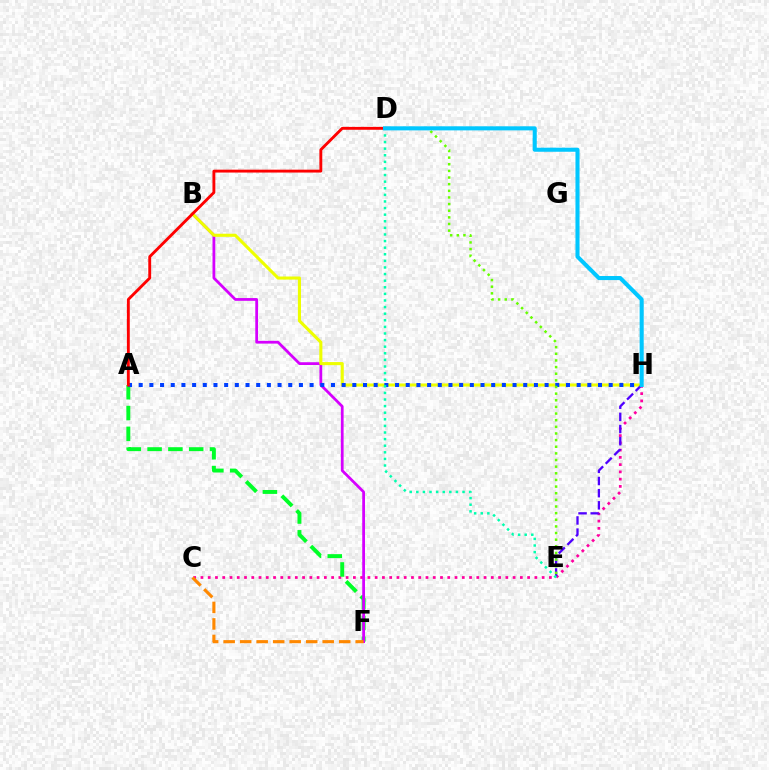{('C', 'H'): [{'color': '#ff00a0', 'line_style': 'dotted', 'thickness': 1.97}], ('A', 'F'): [{'color': '#00ff27', 'line_style': 'dashed', 'thickness': 2.82}], ('B', 'F'): [{'color': '#d600ff', 'line_style': 'solid', 'thickness': 1.99}], ('B', 'H'): [{'color': '#eeff00', 'line_style': 'solid', 'thickness': 2.23}], ('A', 'H'): [{'color': '#003fff', 'line_style': 'dotted', 'thickness': 2.9}], ('C', 'F'): [{'color': '#ff8800', 'line_style': 'dashed', 'thickness': 2.24}], ('E', 'H'): [{'color': '#4f00ff', 'line_style': 'dashed', 'thickness': 1.65}], ('D', 'E'): [{'color': '#66ff00', 'line_style': 'dotted', 'thickness': 1.8}, {'color': '#00ffaf', 'line_style': 'dotted', 'thickness': 1.79}], ('A', 'D'): [{'color': '#ff0000', 'line_style': 'solid', 'thickness': 2.07}], ('D', 'H'): [{'color': '#00c7ff', 'line_style': 'solid', 'thickness': 2.93}]}